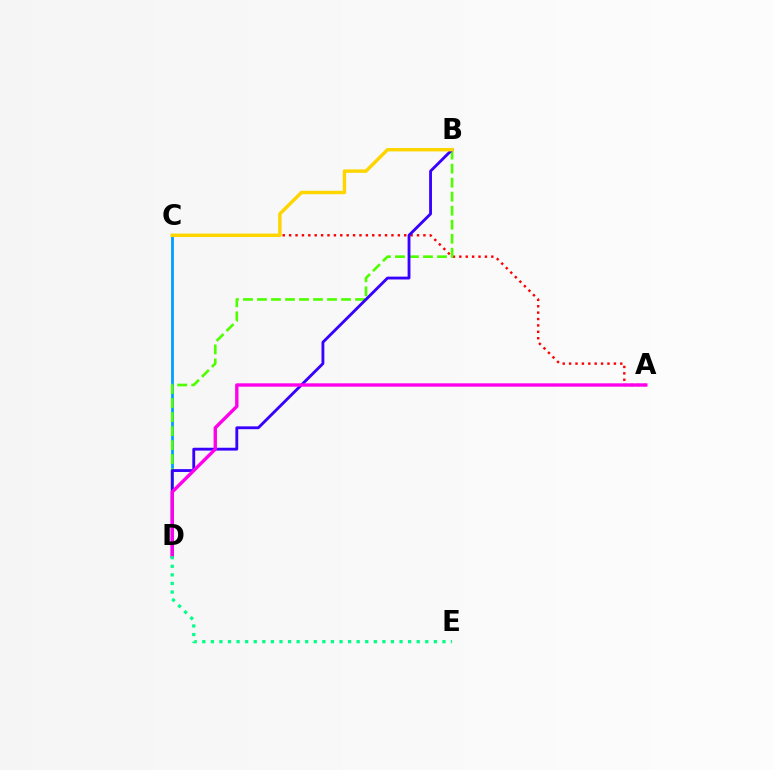{('C', 'D'): [{'color': '#009eff', 'line_style': 'solid', 'thickness': 2.01}], ('A', 'C'): [{'color': '#ff0000', 'line_style': 'dotted', 'thickness': 1.74}], ('B', 'D'): [{'color': '#4fff00', 'line_style': 'dashed', 'thickness': 1.9}, {'color': '#3700ff', 'line_style': 'solid', 'thickness': 2.05}], ('A', 'D'): [{'color': '#ff00ed', 'line_style': 'solid', 'thickness': 2.43}], ('D', 'E'): [{'color': '#00ff86', 'line_style': 'dotted', 'thickness': 2.33}], ('B', 'C'): [{'color': '#ffd500', 'line_style': 'solid', 'thickness': 2.47}]}